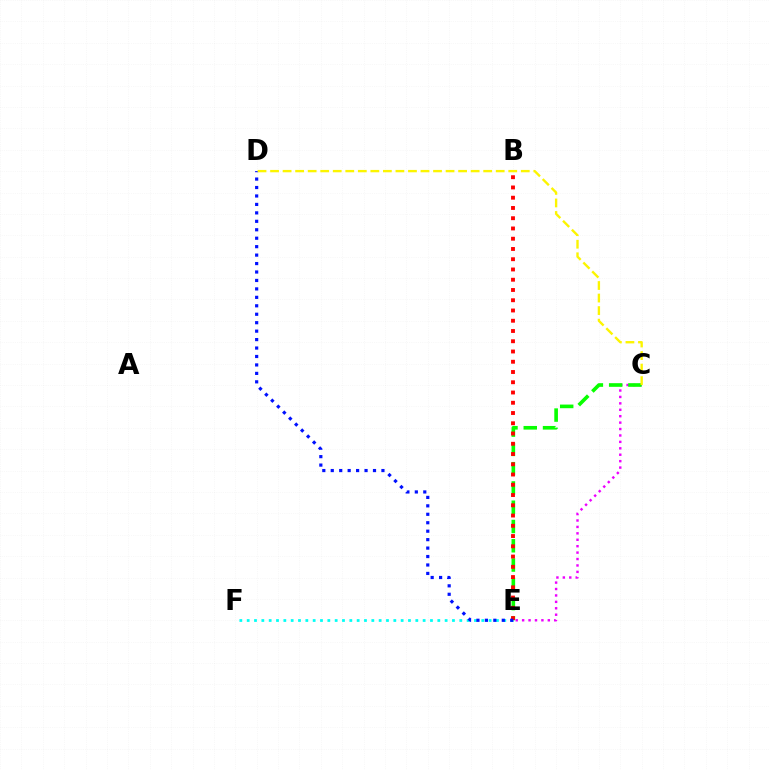{('E', 'F'): [{'color': '#00fff6', 'line_style': 'dotted', 'thickness': 1.99}], ('C', 'E'): [{'color': '#ee00ff', 'line_style': 'dotted', 'thickness': 1.74}, {'color': '#08ff00', 'line_style': 'dashed', 'thickness': 2.62}], ('B', 'E'): [{'color': '#ff0000', 'line_style': 'dotted', 'thickness': 2.79}], ('D', 'E'): [{'color': '#0010ff', 'line_style': 'dotted', 'thickness': 2.3}], ('C', 'D'): [{'color': '#fcf500', 'line_style': 'dashed', 'thickness': 1.7}]}